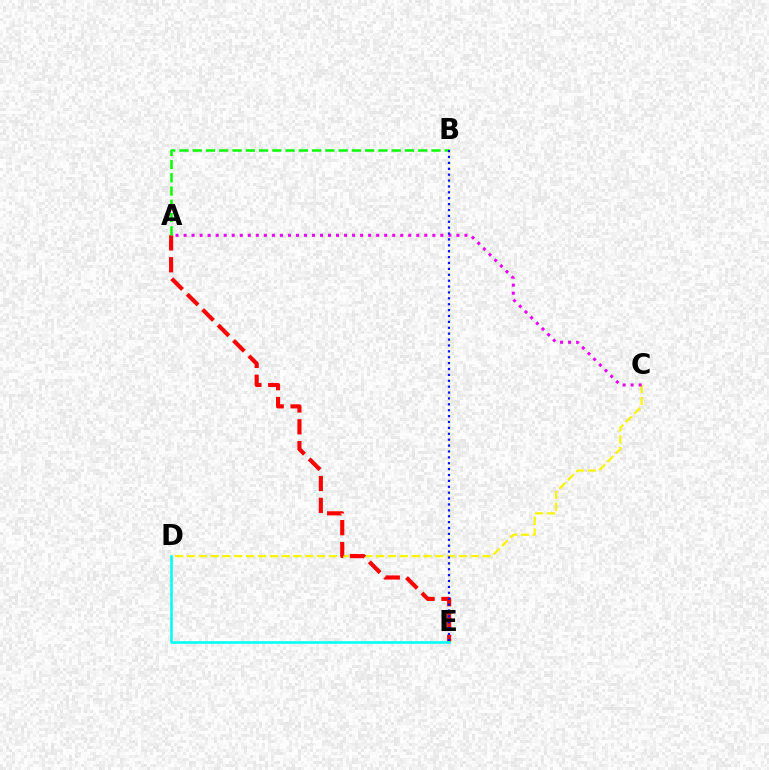{('C', 'D'): [{'color': '#fcf500', 'line_style': 'dashed', 'thickness': 1.61}], ('A', 'C'): [{'color': '#ee00ff', 'line_style': 'dotted', 'thickness': 2.18}], ('A', 'E'): [{'color': '#ff0000', 'line_style': 'dashed', 'thickness': 2.97}], ('A', 'B'): [{'color': '#08ff00', 'line_style': 'dashed', 'thickness': 1.8}], ('B', 'E'): [{'color': '#0010ff', 'line_style': 'dotted', 'thickness': 1.6}], ('D', 'E'): [{'color': '#00fff6', 'line_style': 'solid', 'thickness': 1.83}]}